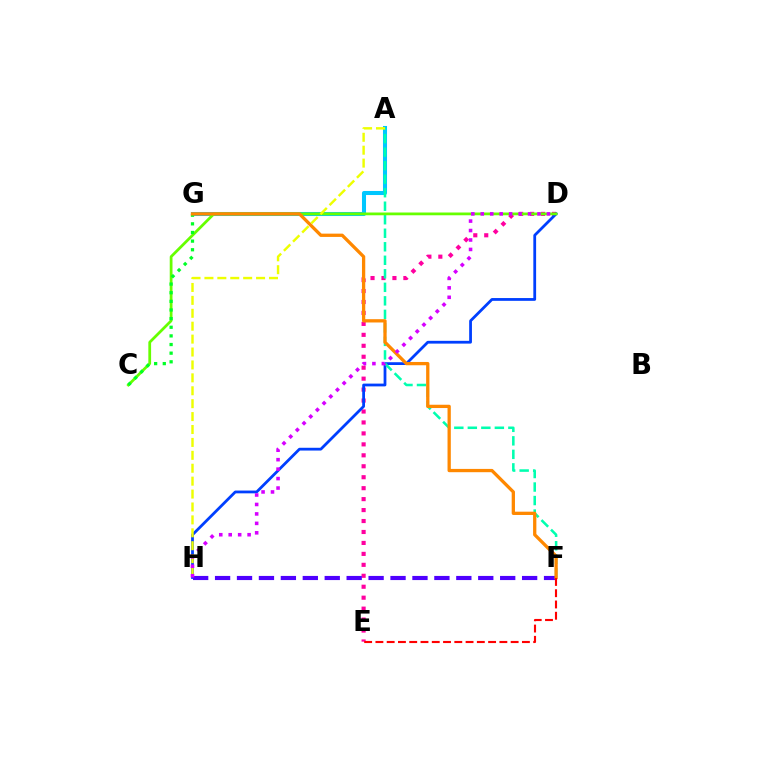{('D', 'E'): [{'color': '#ff00a0', 'line_style': 'dotted', 'thickness': 2.98}], ('A', 'G'): [{'color': '#00c7ff', 'line_style': 'solid', 'thickness': 2.91}], ('D', 'H'): [{'color': '#003fff', 'line_style': 'solid', 'thickness': 2.0}, {'color': '#d600ff', 'line_style': 'dotted', 'thickness': 2.57}], ('A', 'F'): [{'color': '#00ffaf', 'line_style': 'dashed', 'thickness': 1.84}], ('C', 'D'): [{'color': '#66ff00', 'line_style': 'solid', 'thickness': 1.99}], ('C', 'G'): [{'color': '#00ff27', 'line_style': 'dotted', 'thickness': 2.35}], ('F', 'H'): [{'color': '#4f00ff', 'line_style': 'dashed', 'thickness': 2.98}], ('F', 'G'): [{'color': '#ff8800', 'line_style': 'solid', 'thickness': 2.37}], ('A', 'H'): [{'color': '#eeff00', 'line_style': 'dashed', 'thickness': 1.75}], ('E', 'F'): [{'color': '#ff0000', 'line_style': 'dashed', 'thickness': 1.53}]}